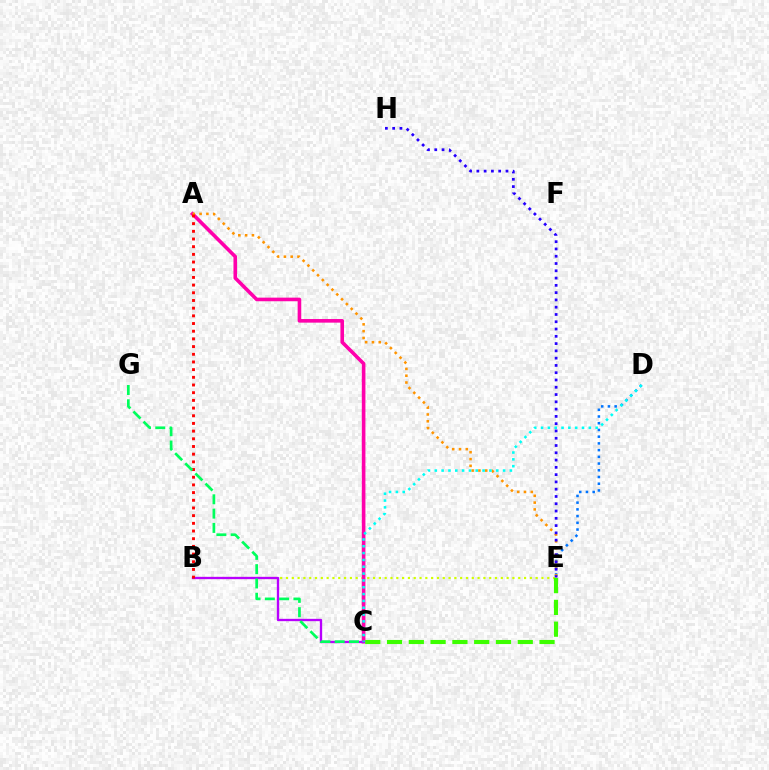{('B', 'E'): [{'color': '#d1ff00', 'line_style': 'dotted', 'thickness': 1.58}], ('D', 'E'): [{'color': '#0074ff', 'line_style': 'dotted', 'thickness': 1.83}], ('A', 'C'): [{'color': '#ff00ac', 'line_style': 'solid', 'thickness': 2.6}], ('B', 'C'): [{'color': '#b900ff', 'line_style': 'solid', 'thickness': 1.68}], ('A', 'E'): [{'color': '#ff9400', 'line_style': 'dotted', 'thickness': 1.85}], ('C', 'E'): [{'color': '#3dff00', 'line_style': 'dashed', 'thickness': 2.96}], ('A', 'B'): [{'color': '#ff0000', 'line_style': 'dotted', 'thickness': 2.09}], ('C', 'D'): [{'color': '#00fff6', 'line_style': 'dotted', 'thickness': 1.85}], ('C', 'G'): [{'color': '#00ff5c', 'line_style': 'dashed', 'thickness': 1.94}], ('E', 'H'): [{'color': '#2500ff', 'line_style': 'dotted', 'thickness': 1.98}]}